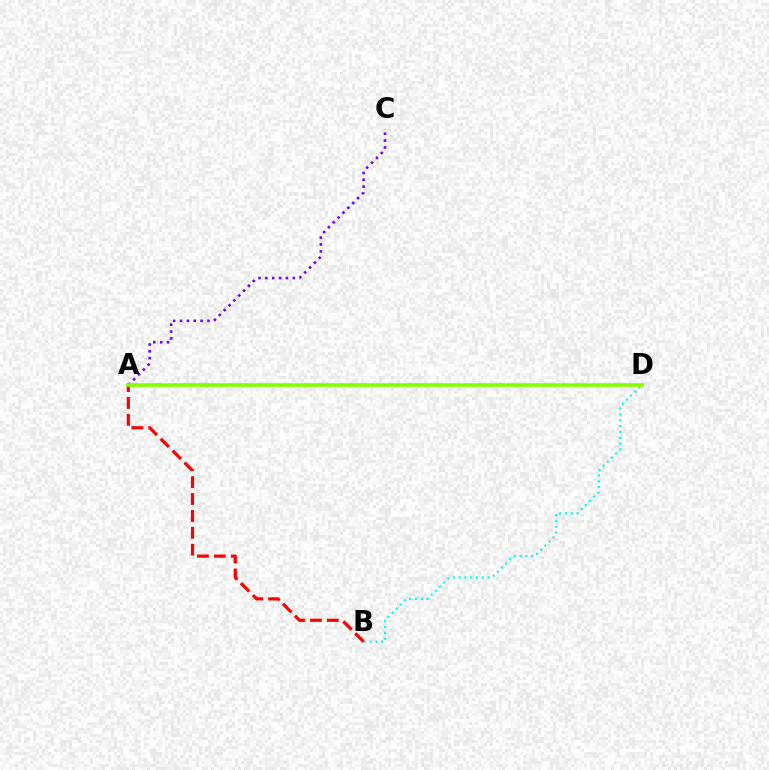{('A', 'C'): [{'color': '#7200ff', 'line_style': 'dotted', 'thickness': 1.87}], ('B', 'D'): [{'color': '#00fff6', 'line_style': 'dotted', 'thickness': 1.58}], ('A', 'B'): [{'color': '#ff0000', 'line_style': 'dashed', 'thickness': 2.29}], ('A', 'D'): [{'color': '#84ff00', 'line_style': 'solid', 'thickness': 2.61}]}